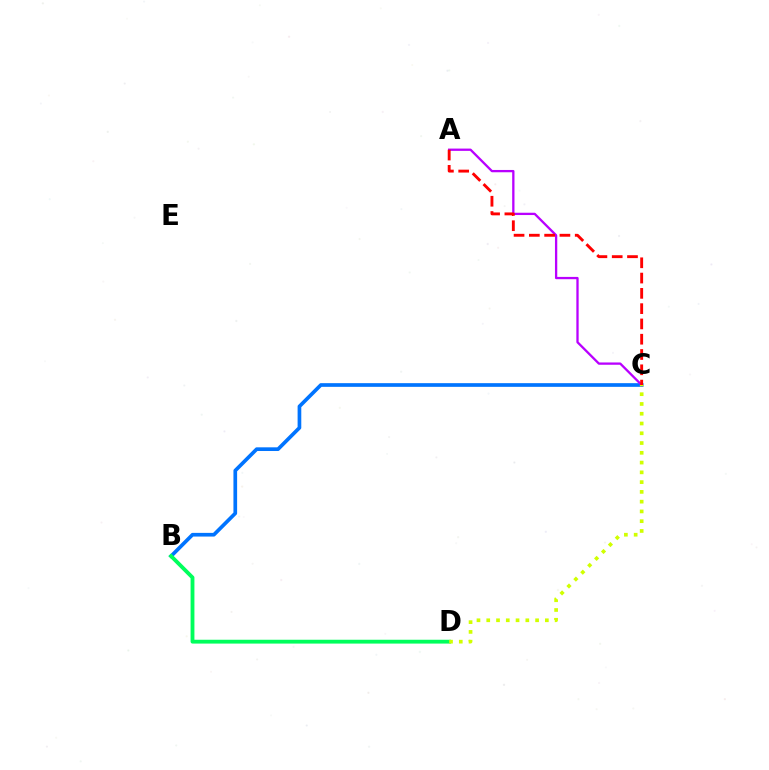{('B', 'C'): [{'color': '#0074ff', 'line_style': 'solid', 'thickness': 2.65}], ('B', 'D'): [{'color': '#00ff5c', 'line_style': 'solid', 'thickness': 2.76}], ('A', 'C'): [{'color': '#b900ff', 'line_style': 'solid', 'thickness': 1.65}, {'color': '#ff0000', 'line_style': 'dashed', 'thickness': 2.08}], ('C', 'D'): [{'color': '#d1ff00', 'line_style': 'dotted', 'thickness': 2.65}]}